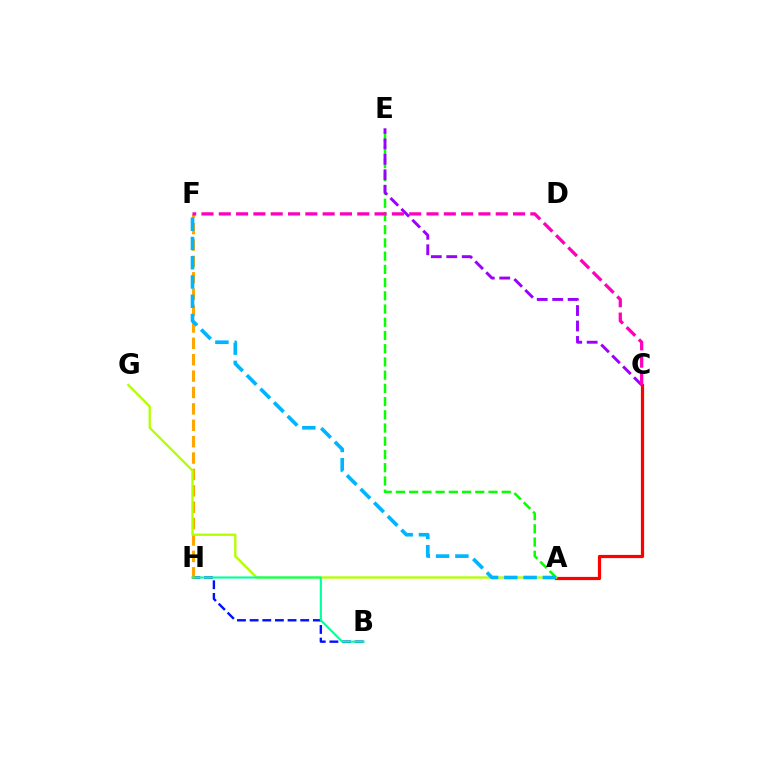{('B', 'H'): [{'color': '#0010ff', 'line_style': 'dashed', 'thickness': 1.72}, {'color': '#00ff9d', 'line_style': 'solid', 'thickness': 1.53}], ('A', 'C'): [{'color': '#ff0000', 'line_style': 'solid', 'thickness': 2.31}], ('F', 'H'): [{'color': '#ffa500', 'line_style': 'dashed', 'thickness': 2.23}], ('A', 'G'): [{'color': '#b3ff00', 'line_style': 'solid', 'thickness': 1.68}], ('A', 'E'): [{'color': '#08ff00', 'line_style': 'dashed', 'thickness': 1.8}], ('A', 'F'): [{'color': '#00b5ff', 'line_style': 'dashed', 'thickness': 2.62}], ('C', 'E'): [{'color': '#9b00ff', 'line_style': 'dashed', 'thickness': 2.1}], ('C', 'F'): [{'color': '#ff00bd', 'line_style': 'dashed', 'thickness': 2.35}]}